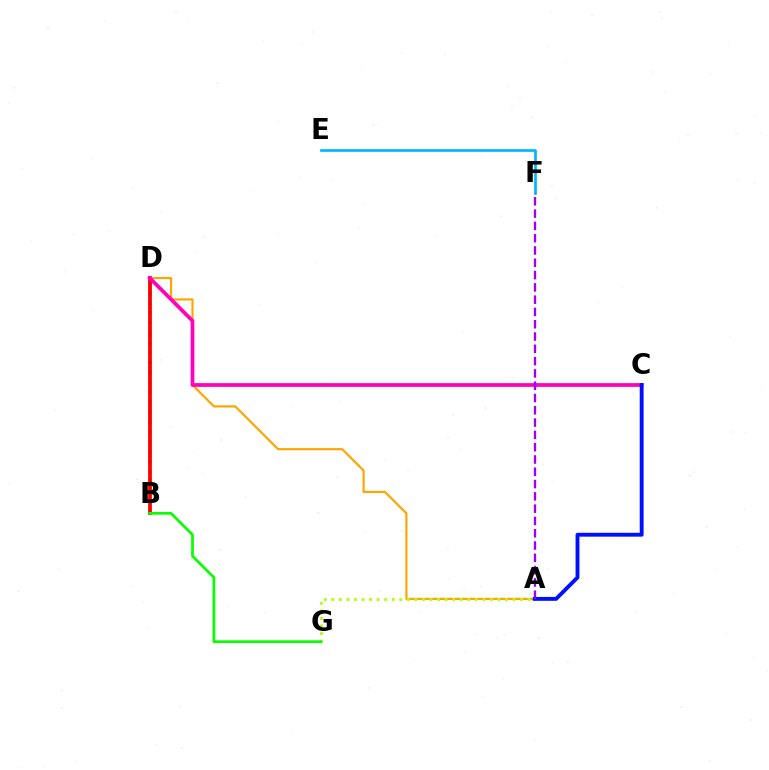{('B', 'D'): [{'color': '#00ff9d', 'line_style': 'dotted', 'thickness': 2.69}, {'color': '#ff0000', 'line_style': 'solid', 'thickness': 2.71}], ('A', 'D'): [{'color': '#ffa500', 'line_style': 'solid', 'thickness': 1.57}], ('A', 'G'): [{'color': '#b3ff00', 'line_style': 'dotted', 'thickness': 2.05}], ('C', 'D'): [{'color': '#ff00bd', 'line_style': 'solid', 'thickness': 2.69}], ('A', 'C'): [{'color': '#0010ff', 'line_style': 'solid', 'thickness': 2.79}], ('E', 'F'): [{'color': '#00b5ff', 'line_style': 'solid', 'thickness': 1.91}], ('B', 'G'): [{'color': '#08ff00', 'line_style': 'solid', 'thickness': 1.95}], ('A', 'F'): [{'color': '#9b00ff', 'line_style': 'dashed', 'thickness': 1.67}]}